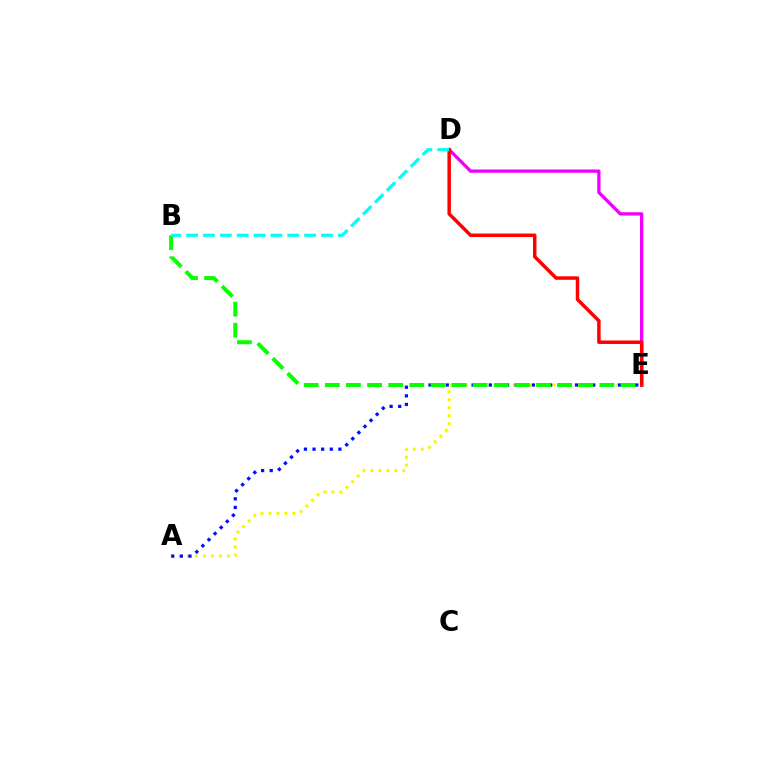{('D', 'E'): [{'color': '#ee00ff', 'line_style': 'solid', 'thickness': 2.37}, {'color': '#ff0000', 'line_style': 'solid', 'thickness': 2.5}], ('A', 'E'): [{'color': '#fcf500', 'line_style': 'dotted', 'thickness': 2.17}, {'color': '#0010ff', 'line_style': 'dotted', 'thickness': 2.34}], ('B', 'E'): [{'color': '#08ff00', 'line_style': 'dashed', 'thickness': 2.87}], ('B', 'D'): [{'color': '#00fff6', 'line_style': 'dashed', 'thickness': 2.29}]}